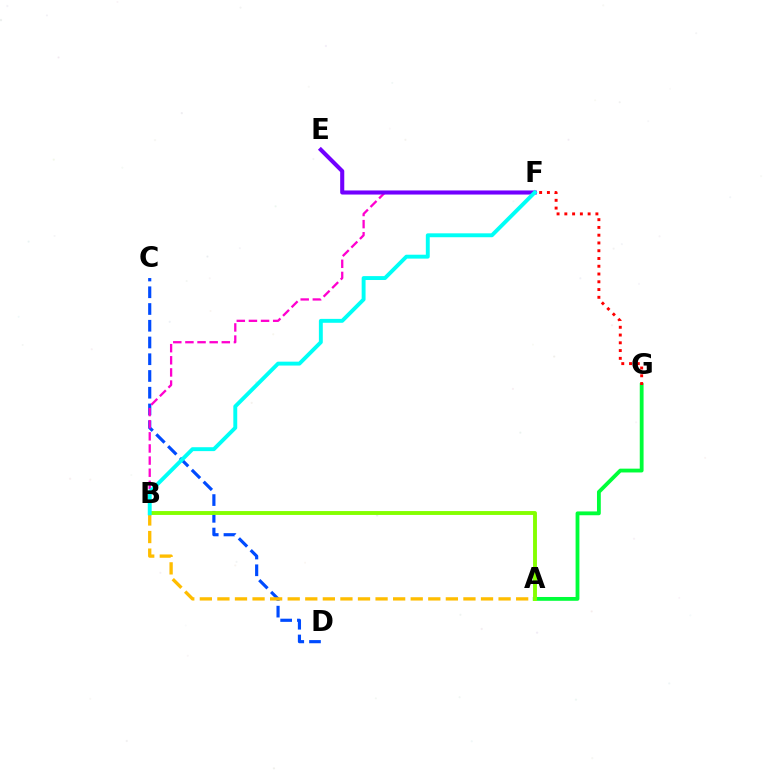{('C', 'D'): [{'color': '#004bff', 'line_style': 'dashed', 'thickness': 2.27}], ('A', 'G'): [{'color': '#00ff39', 'line_style': 'solid', 'thickness': 2.75}], ('A', 'B'): [{'color': '#ffbd00', 'line_style': 'dashed', 'thickness': 2.39}, {'color': '#84ff00', 'line_style': 'solid', 'thickness': 2.8}], ('F', 'G'): [{'color': '#ff0000', 'line_style': 'dotted', 'thickness': 2.11}], ('B', 'F'): [{'color': '#ff00cf', 'line_style': 'dashed', 'thickness': 1.65}, {'color': '#00fff6', 'line_style': 'solid', 'thickness': 2.81}], ('E', 'F'): [{'color': '#7200ff', 'line_style': 'solid', 'thickness': 2.94}]}